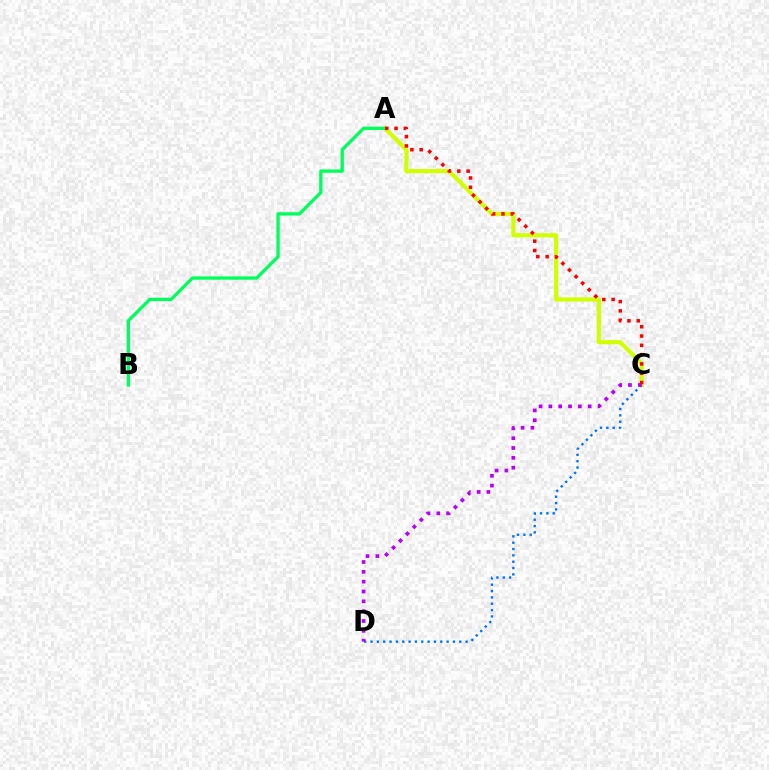{('A', 'C'): [{'color': '#d1ff00', 'line_style': 'solid', 'thickness': 2.99}, {'color': '#ff0000', 'line_style': 'dotted', 'thickness': 2.53}], ('C', 'D'): [{'color': '#0074ff', 'line_style': 'dotted', 'thickness': 1.72}, {'color': '#b900ff', 'line_style': 'dotted', 'thickness': 2.67}], ('A', 'B'): [{'color': '#00ff5c', 'line_style': 'solid', 'thickness': 2.37}]}